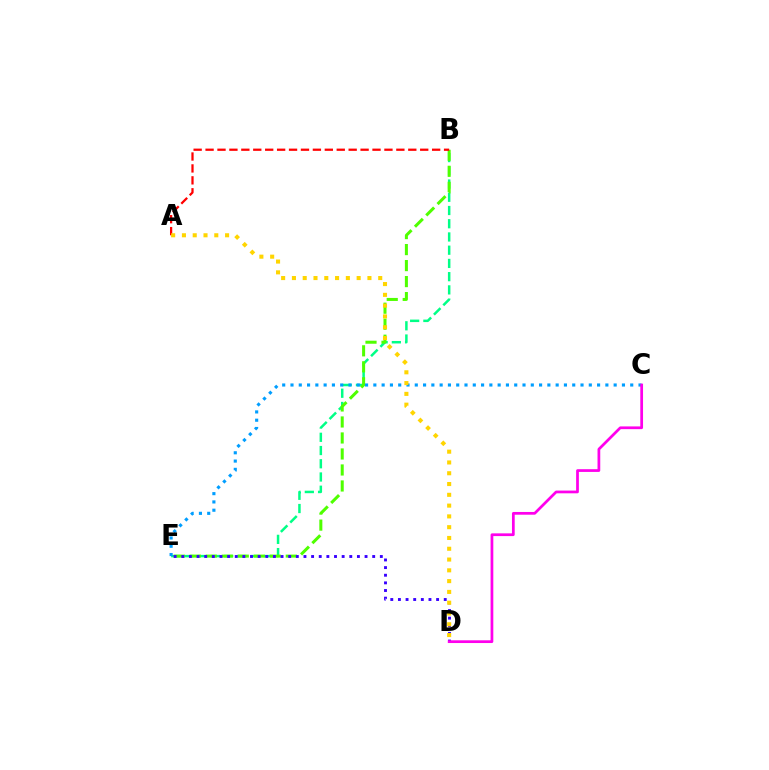{('B', 'E'): [{'color': '#00ff86', 'line_style': 'dashed', 'thickness': 1.8}, {'color': '#4fff00', 'line_style': 'dashed', 'thickness': 2.17}], ('A', 'B'): [{'color': '#ff0000', 'line_style': 'dashed', 'thickness': 1.62}], ('D', 'E'): [{'color': '#3700ff', 'line_style': 'dotted', 'thickness': 2.07}], ('C', 'E'): [{'color': '#009eff', 'line_style': 'dotted', 'thickness': 2.25}], ('C', 'D'): [{'color': '#ff00ed', 'line_style': 'solid', 'thickness': 1.97}], ('A', 'D'): [{'color': '#ffd500', 'line_style': 'dotted', 'thickness': 2.93}]}